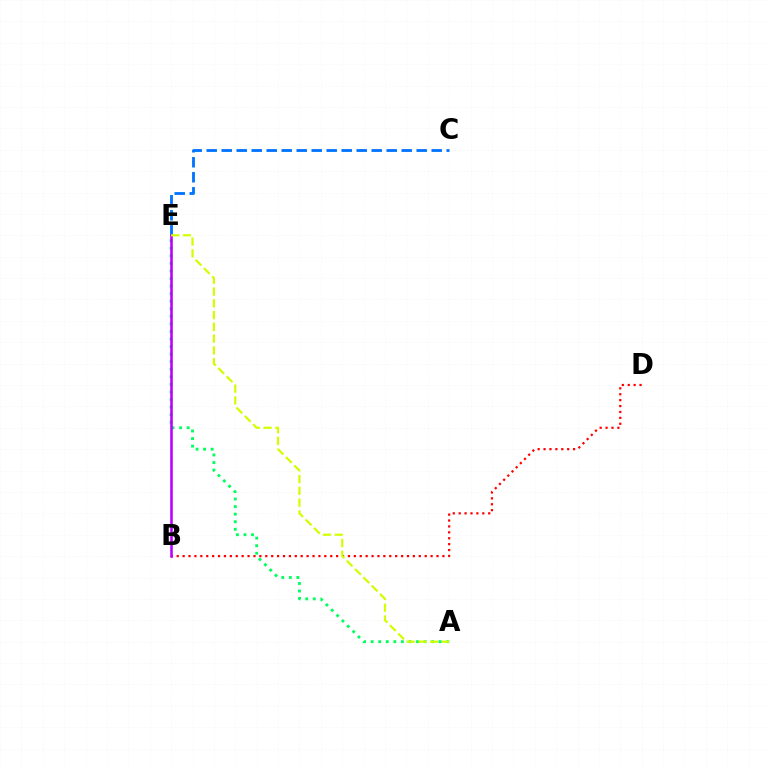{('C', 'E'): [{'color': '#0074ff', 'line_style': 'dashed', 'thickness': 2.04}], ('A', 'E'): [{'color': '#00ff5c', 'line_style': 'dotted', 'thickness': 2.05}, {'color': '#d1ff00', 'line_style': 'dashed', 'thickness': 1.6}], ('B', 'D'): [{'color': '#ff0000', 'line_style': 'dotted', 'thickness': 1.6}], ('B', 'E'): [{'color': '#b900ff', 'line_style': 'solid', 'thickness': 1.85}]}